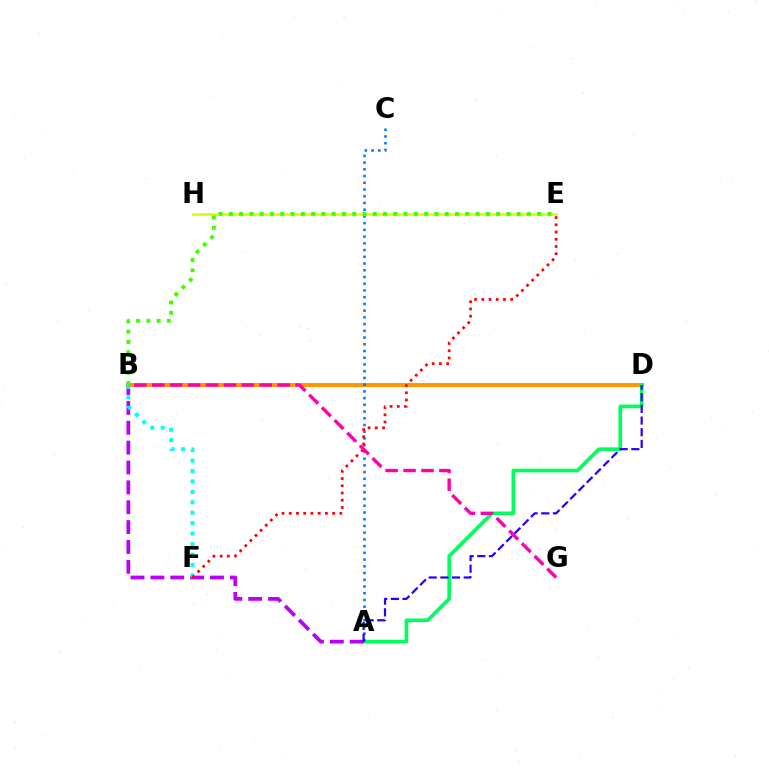{('B', 'D'): [{'color': '#ff9400', 'line_style': 'solid', 'thickness': 2.82}], ('A', 'D'): [{'color': '#00ff5c', 'line_style': 'solid', 'thickness': 2.62}, {'color': '#2500ff', 'line_style': 'dashed', 'thickness': 1.58}], ('A', 'C'): [{'color': '#0074ff', 'line_style': 'dotted', 'thickness': 1.83}], ('A', 'B'): [{'color': '#b900ff', 'line_style': 'dashed', 'thickness': 2.7}], ('B', 'F'): [{'color': '#00fff6', 'line_style': 'dotted', 'thickness': 2.84}], ('E', 'F'): [{'color': '#ff0000', 'line_style': 'dotted', 'thickness': 1.96}], ('E', 'H'): [{'color': '#d1ff00', 'line_style': 'solid', 'thickness': 1.87}], ('B', 'G'): [{'color': '#ff00ac', 'line_style': 'dashed', 'thickness': 2.43}], ('B', 'E'): [{'color': '#3dff00', 'line_style': 'dotted', 'thickness': 2.79}]}